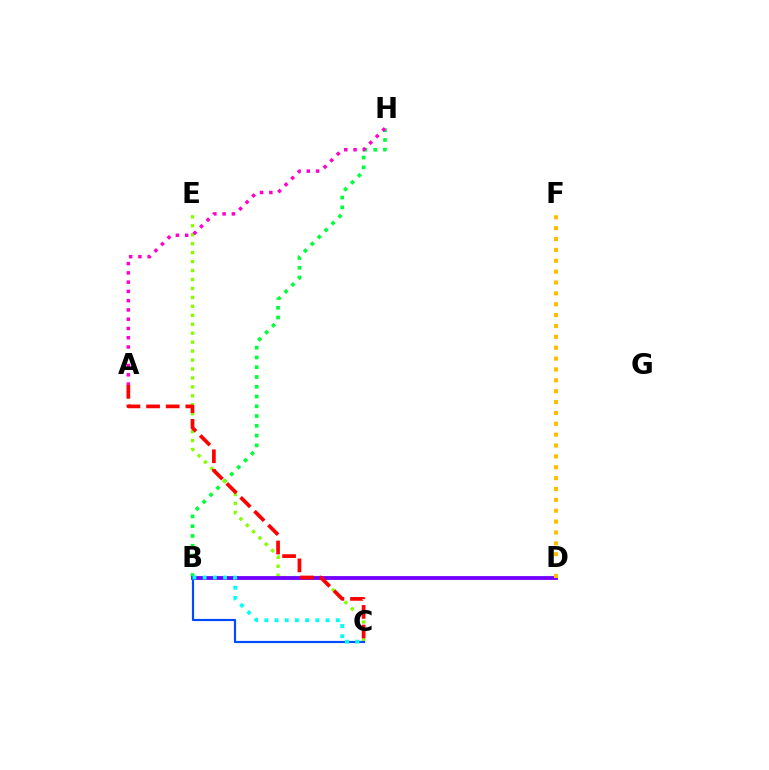{('B', 'H'): [{'color': '#00ff39', 'line_style': 'dotted', 'thickness': 2.65}], ('C', 'E'): [{'color': '#84ff00', 'line_style': 'dotted', 'thickness': 2.43}], ('B', 'D'): [{'color': '#7200ff', 'line_style': 'solid', 'thickness': 2.75}], ('A', 'H'): [{'color': '#ff00cf', 'line_style': 'dotted', 'thickness': 2.52}], ('A', 'C'): [{'color': '#ff0000', 'line_style': 'dashed', 'thickness': 2.67}], ('B', 'C'): [{'color': '#004bff', 'line_style': 'solid', 'thickness': 1.57}, {'color': '#00fff6', 'line_style': 'dotted', 'thickness': 2.77}], ('D', 'F'): [{'color': '#ffbd00', 'line_style': 'dotted', 'thickness': 2.95}]}